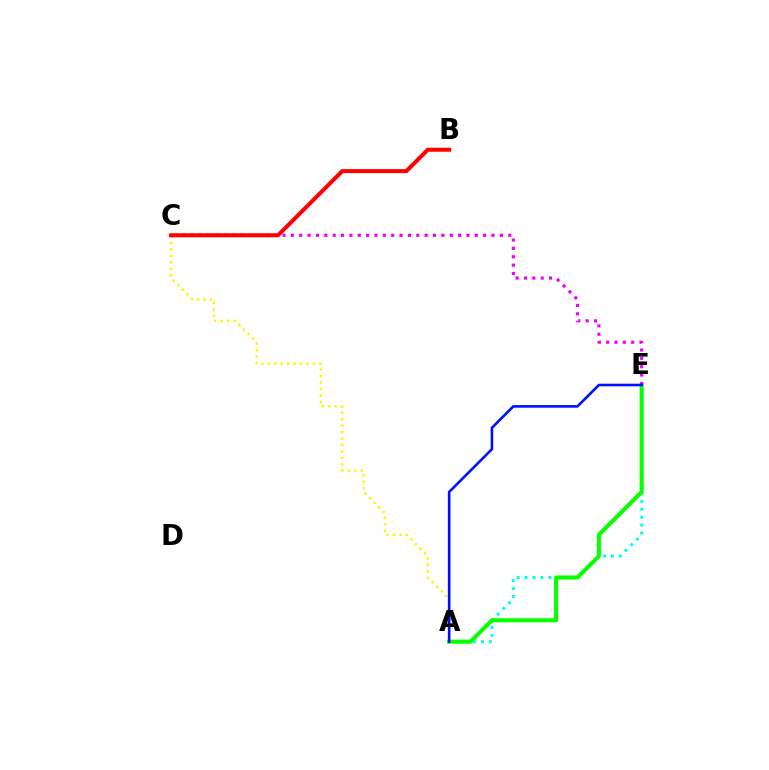{('A', 'E'): [{'color': '#00fff6', 'line_style': 'dotted', 'thickness': 2.16}, {'color': '#08ff00', 'line_style': 'solid', 'thickness': 2.94}, {'color': '#0010ff', 'line_style': 'solid', 'thickness': 1.88}], ('A', 'C'): [{'color': '#fcf500', 'line_style': 'dotted', 'thickness': 1.75}], ('C', 'E'): [{'color': '#ee00ff', 'line_style': 'dotted', 'thickness': 2.27}], ('B', 'C'): [{'color': '#ff0000', 'line_style': 'solid', 'thickness': 2.89}]}